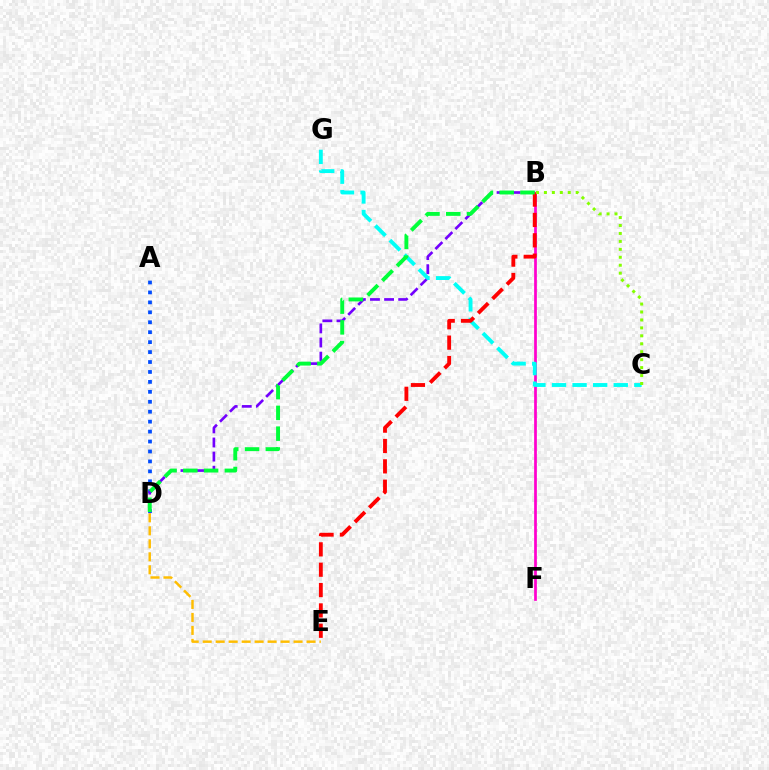{('A', 'D'): [{'color': '#004bff', 'line_style': 'dotted', 'thickness': 2.7}], ('B', 'D'): [{'color': '#7200ff', 'line_style': 'dashed', 'thickness': 1.92}, {'color': '#00ff39', 'line_style': 'dashed', 'thickness': 2.82}], ('D', 'E'): [{'color': '#ffbd00', 'line_style': 'dashed', 'thickness': 1.76}], ('B', 'F'): [{'color': '#ff00cf', 'line_style': 'solid', 'thickness': 1.96}], ('C', 'G'): [{'color': '#00fff6', 'line_style': 'dashed', 'thickness': 2.8}], ('B', 'E'): [{'color': '#ff0000', 'line_style': 'dashed', 'thickness': 2.76}], ('B', 'C'): [{'color': '#84ff00', 'line_style': 'dotted', 'thickness': 2.16}]}